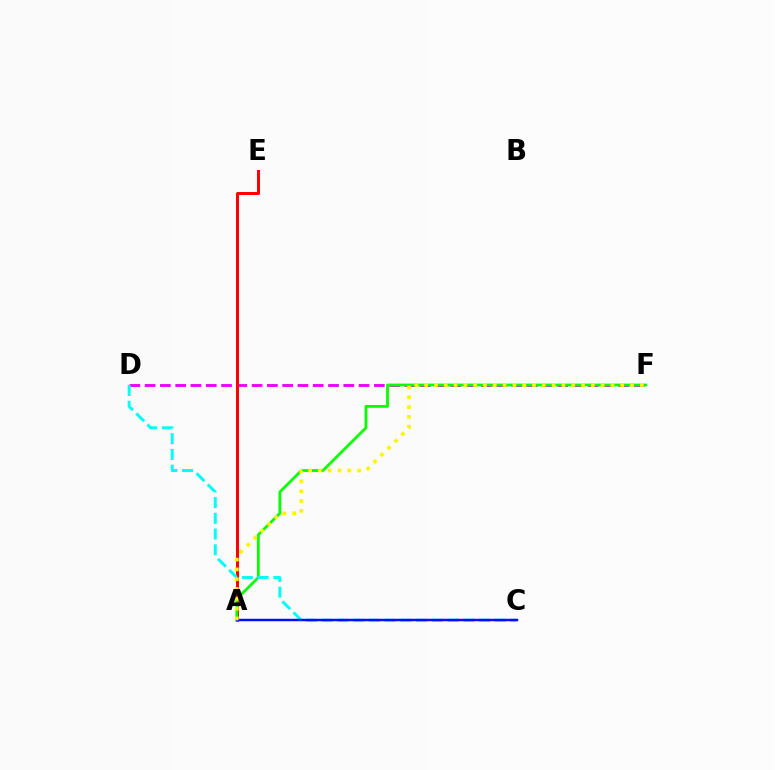{('D', 'F'): [{'color': '#ee00ff', 'line_style': 'dashed', 'thickness': 2.08}], ('A', 'E'): [{'color': '#ff0000', 'line_style': 'solid', 'thickness': 2.15}], ('A', 'F'): [{'color': '#08ff00', 'line_style': 'solid', 'thickness': 2.02}, {'color': '#fcf500', 'line_style': 'dotted', 'thickness': 2.66}], ('C', 'D'): [{'color': '#00fff6', 'line_style': 'dashed', 'thickness': 2.14}], ('A', 'C'): [{'color': '#0010ff', 'line_style': 'solid', 'thickness': 1.77}]}